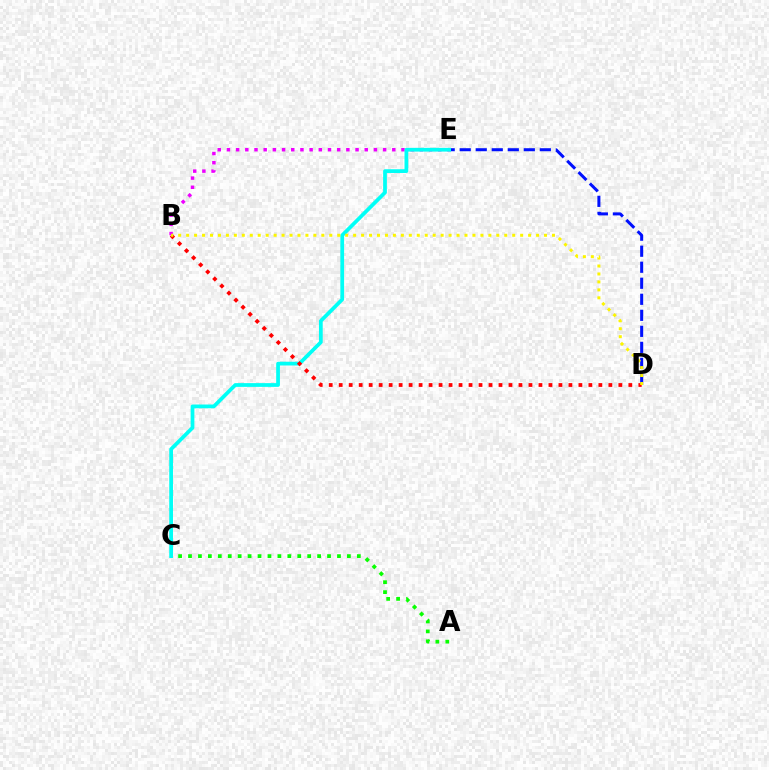{('D', 'E'): [{'color': '#0010ff', 'line_style': 'dashed', 'thickness': 2.18}], ('A', 'C'): [{'color': '#08ff00', 'line_style': 'dotted', 'thickness': 2.7}], ('B', 'E'): [{'color': '#ee00ff', 'line_style': 'dotted', 'thickness': 2.5}], ('C', 'E'): [{'color': '#00fff6', 'line_style': 'solid', 'thickness': 2.7}], ('B', 'D'): [{'color': '#ff0000', 'line_style': 'dotted', 'thickness': 2.71}, {'color': '#fcf500', 'line_style': 'dotted', 'thickness': 2.16}]}